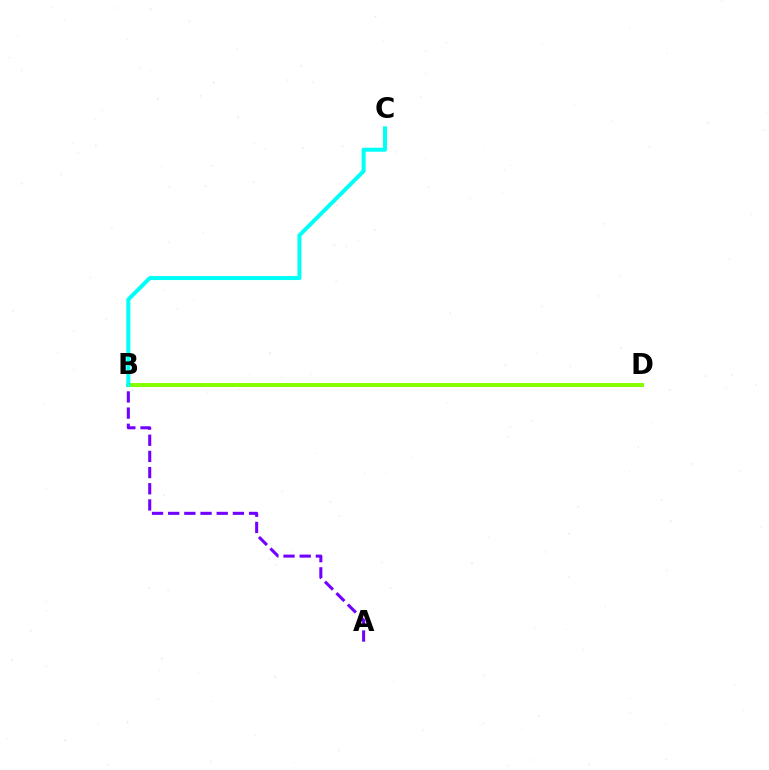{('A', 'B'): [{'color': '#7200ff', 'line_style': 'dashed', 'thickness': 2.2}], ('B', 'D'): [{'color': '#ff0000', 'line_style': 'dashed', 'thickness': 1.86}, {'color': '#84ff00', 'line_style': 'solid', 'thickness': 2.86}], ('B', 'C'): [{'color': '#00fff6', 'line_style': 'solid', 'thickness': 2.87}]}